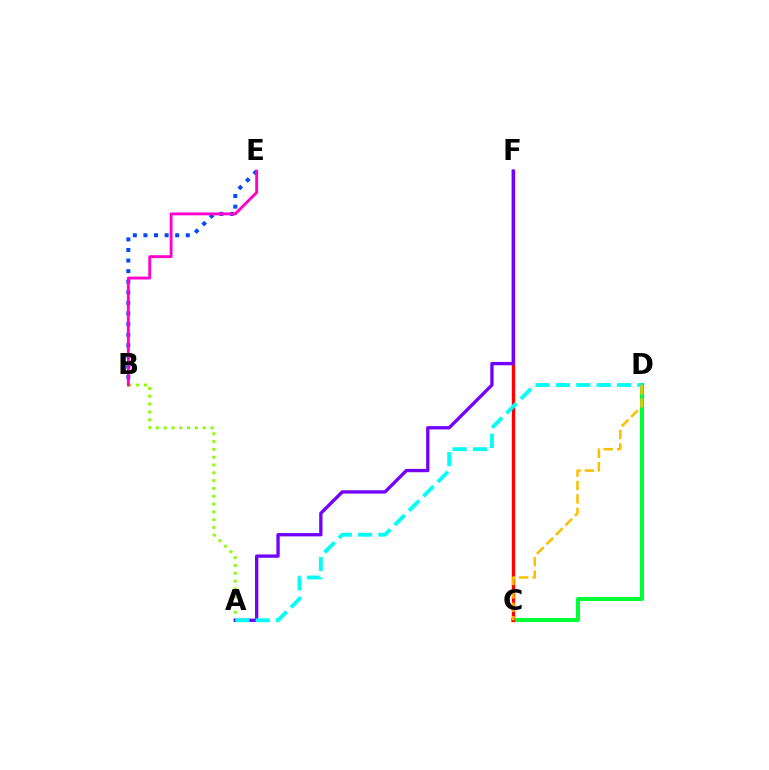{('C', 'D'): [{'color': '#00ff39', 'line_style': 'solid', 'thickness': 2.92}, {'color': '#ffbd00', 'line_style': 'dashed', 'thickness': 1.82}], ('B', 'E'): [{'color': '#004bff', 'line_style': 'dotted', 'thickness': 2.88}, {'color': '#ff00cf', 'line_style': 'solid', 'thickness': 2.07}], ('A', 'B'): [{'color': '#84ff00', 'line_style': 'dotted', 'thickness': 2.12}], ('C', 'F'): [{'color': '#ff0000', 'line_style': 'solid', 'thickness': 2.42}], ('A', 'F'): [{'color': '#7200ff', 'line_style': 'solid', 'thickness': 2.39}], ('A', 'D'): [{'color': '#00fff6', 'line_style': 'dashed', 'thickness': 2.76}]}